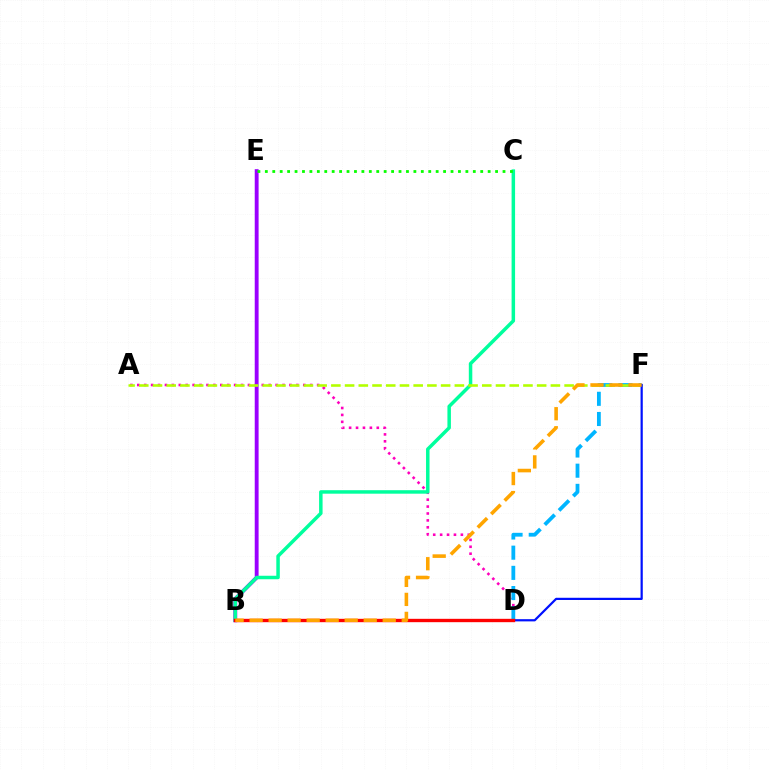{('A', 'D'): [{'color': '#ff00bd', 'line_style': 'dotted', 'thickness': 1.88}], ('D', 'F'): [{'color': '#00b5ff', 'line_style': 'dashed', 'thickness': 2.74}, {'color': '#0010ff', 'line_style': 'solid', 'thickness': 1.59}], ('B', 'E'): [{'color': '#9b00ff', 'line_style': 'solid', 'thickness': 2.78}], ('B', 'C'): [{'color': '#00ff9d', 'line_style': 'solid', 'thickness': 2.51}], ('A', 'F'): [{'color': '#b3ff00', 'line_style': 'dashed', 'thickness': 1.86}], ('C', 'E'): [{'color': '#08ff00', 'line_style': 'dotted', 'thickness': 2.02}], ('B', 'D'): [{'color': '#ff0000', 'line_style': 'solid', 'thickness': 2.42}], ('B', 'F'): [{'color': '#ffa500', 'line_style': 'dashed', 'thickness': 2.58}]}